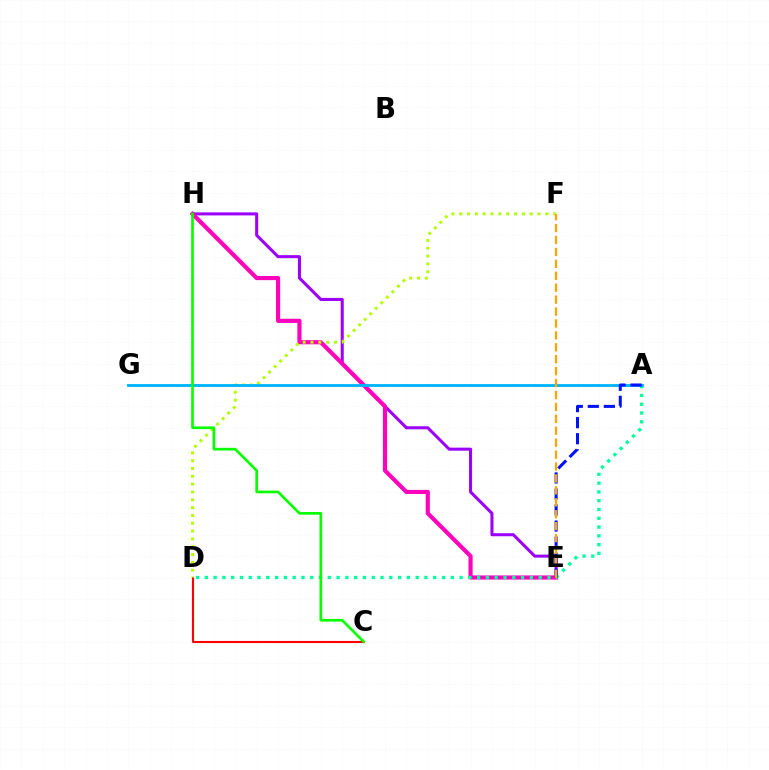{('E', 'H'): [{'color': '#9b00ff', 'line_style': 'solid', 'thickness': 2.19}, {'color': '#ff00bd', 'line_style': 'solid', 'thickness': 2.99}], ('C', 'D'): [{'color': '#ff0000', 'line_style': 'solid', 'thickness': 1.52}], ('A', 'D'): [{'color': '#00ff9d', 'line_style': 'dotted', 'thickness': 2.39}], ('D', 'F'): [{'color': '#b3ff00', 'line_style': 'dotted', 'thickness': 2.13}], ('A', 'G'): [{'color': '#00b5ff', 'line_style': 'solid', 'thickness': 2.07}], ('C', 'H'): [{'color': '#08ff00', 'line_style': 'solid', 'thickness': 1.93}], ('A', 'E'): [{'color': '#0010ff', 'line_style': 'dashed', 'thickness': 2.18}], ('E', 'F'): [{'color': '#ffa500', 'line_style': 'dashed', 'thickness': 1.62}]}